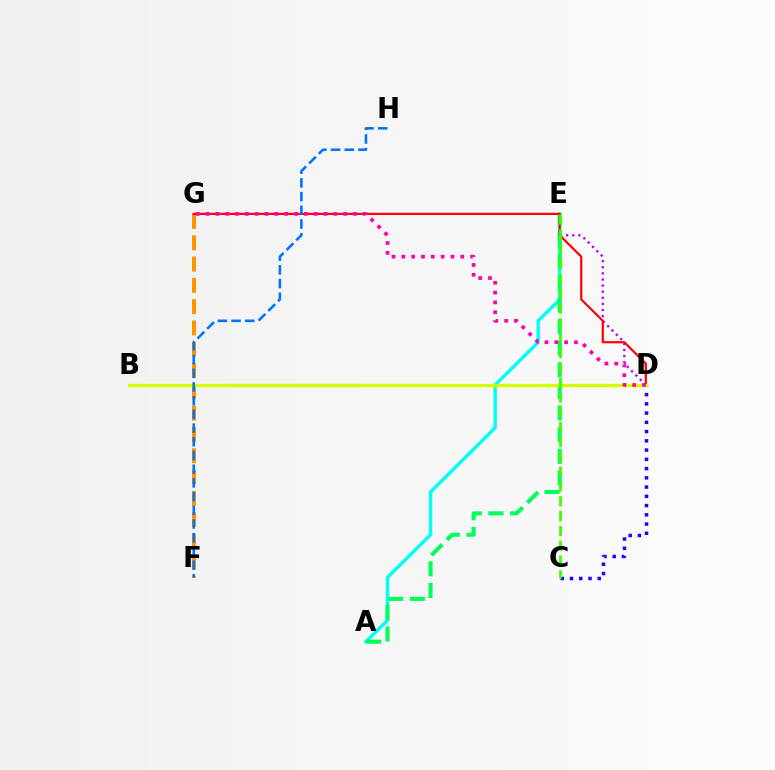{('A', 'E'): [{'color': '#00fff6', 'line_style': 'solid', 'thickness': 2.47}, {'color': '#00ff5c', 'line_style': 'dashed', 'thickness': 2.94}], ('F', 'G'): [{'color': '#ff9400', 'line_style': 'dashed', 'thickness': 2.89}], ('C', 'D'): [{'color': '#2500ff', 'line_style': 'dotted', 'thickness': 2.51}], ('D', 'E'): [{'color': '#b900ff', 'line_style': 'dotted', 'thickness': 1.66}], ('D', 'G'): [{'color': '#ff0000', 'line_style': 'solid', 'thickness': 1.57}, {'color': '#ff00ac', 'line_style': 'dotted', 'thickness': 2.67}], ('B', 'D'): [{'color': '#d1ff00', 'line_style': 'solid', 'thickness': 2.38}], ('F', 'H'): [{'color': '#0074ff', 'line_style': 'dashed', 'thickness': 1.86}], ('C', 'E'): [{'color': '#3dff00', 'line_style': 'dashed', 'thickness': 2.01}]}